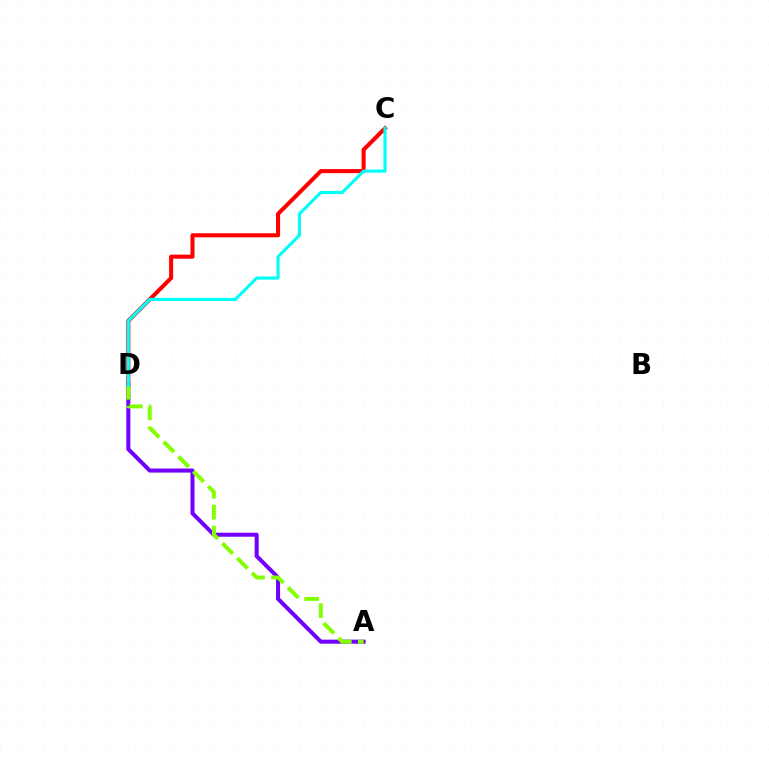{('C', 'D'): [{'color': '#ff0000', 'line_style': 'solid', 'thickness': 2.93}, {'color': '#00fff6', 'line_style': 'solid', 'thickness': 2.25}], ('A', 'D'): [{'color': '#7200ff', 'line_style': 'solid', 'thickness': 2.9}, {'color': '#84ff00', 'line_style': 'dashed', 'thickness': 2.85}]}